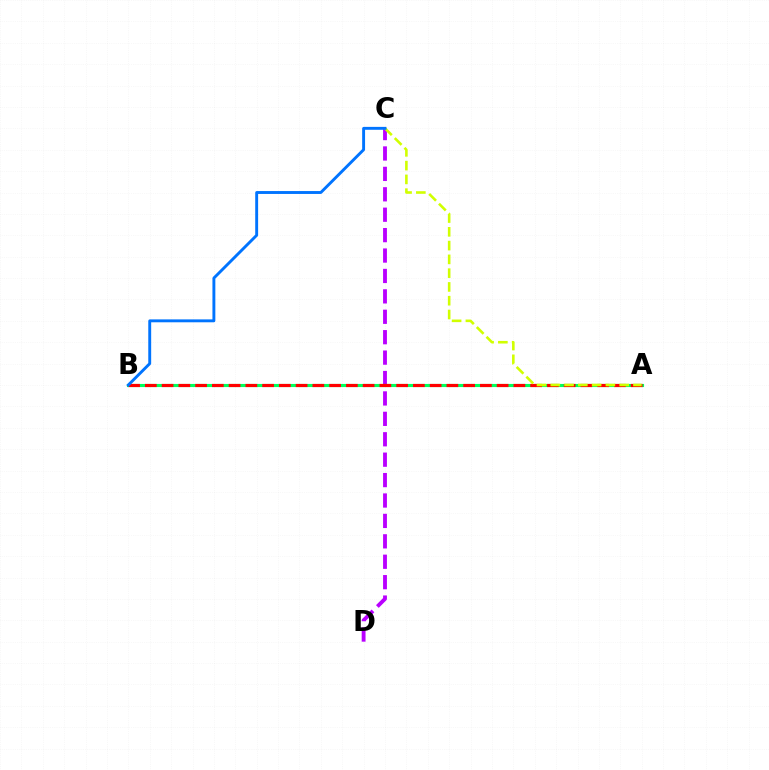{('C', 'D'): [{'color': '#b900ff', 'line_style': 'dashed', 'thickness': 2.77}], ('A', 'B'): [{'color': '#00ff5c', 'line_style': 'solid', 'thickness': 2.24}, {'color': '#ff0000', 'line_style': 'dashed', 'thickness': 2.28}], ('A', 'C'): [{'color': '#d1ff00', 'line_style': 'dashed', 'thickness': 1.87}], ('B', 'C'): [{'color': '#0074ff', 'line_style': 'solid', 'thickness': 2.09}]}